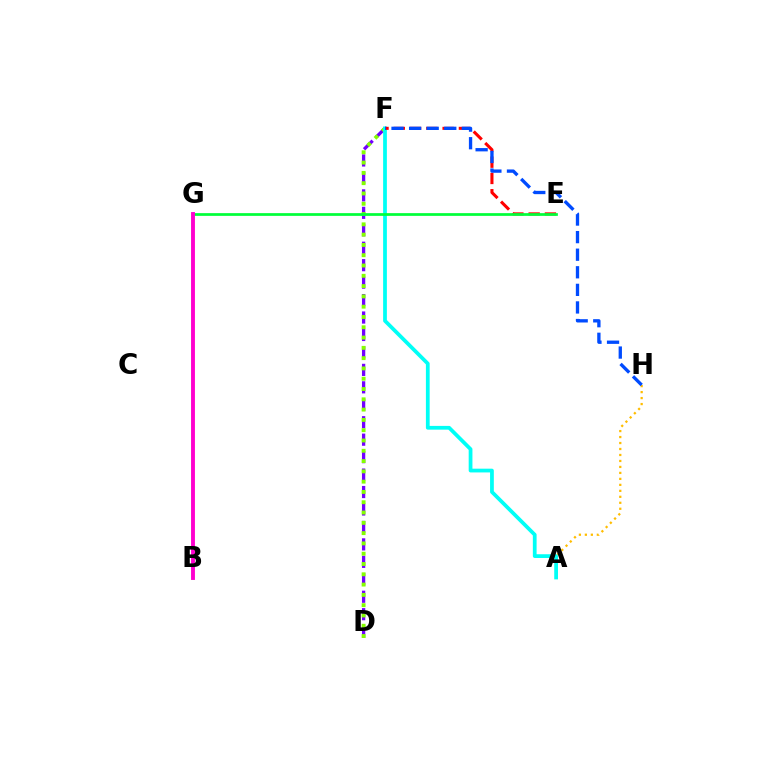{('D', 'F'): [{'color': '#7200ff', 'line_style': 'dashed', 'thickness': 2.37}, {'color': '#84ff00', 'line_style': 'dotted', 'thickness': 2.8}], ('A', 'H'): [{'color': '#ffbd00', 'line_style': 'dotted', 'thickness': 1.62}], ('A', 'F'): [{'color': '#00fff6', 'line_style': 'solid', 'thickness': 2.7}], ('E', 'F'): [{'color': '#ff0000', 'line_style': 'dashed', 'thickness': 2.21}], ('F', 'H'): [{'color': '#004bff', 'line_style': 'dashed', 'thickness': 2.39}], ('E', 'G'): [{'color': '#00ff39', 'line_style': 'solid', 'thickness': 1.96}], ('B', 'G'): [{'color': '#ff00cf', 'line_style': 'solid', 'thickness': 2.79}]}